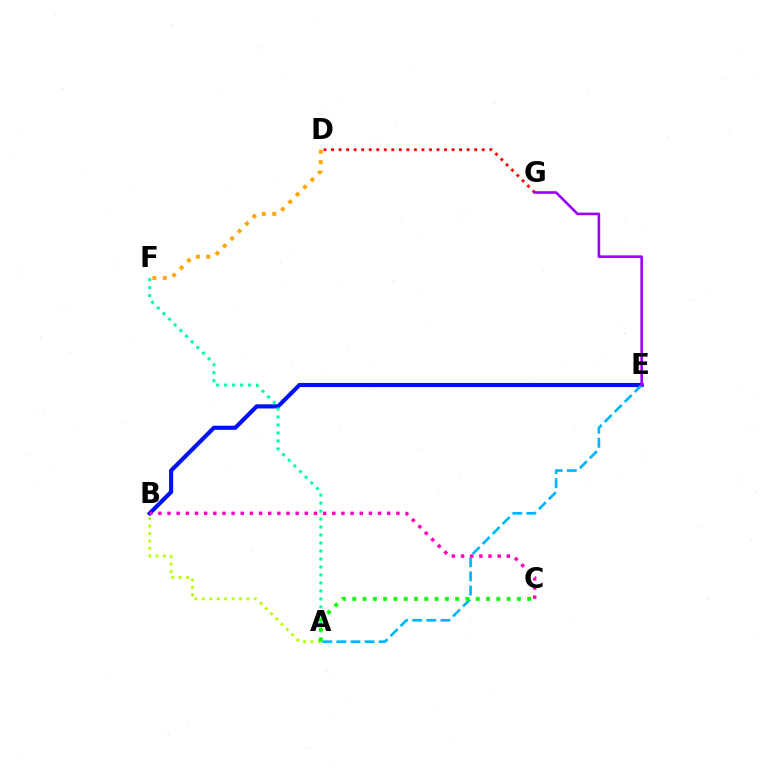{('B', 'E'): [{'color': '#0010ff', 'line_style': 'solid', 'thickness': 2.98}], ('D', 'F'): [{'color': '#ffa500', 'line_style': 'dotted', 'thickness': 2.84}], ('D', 'G'): [{'color': '#ff0000', 'line_style': 'dotted', 'thickness': 2.05}], ('A', 'B'): [{'color': '#b3ff00', 'line_style': 'dotted', 'thickness': 2.02}], ('A', 'E'): [{'color': '#00b5ff', 'line_style': 'dashed', 'thickness': 1.92}], ('B', 'C'): [{'color': '#ff00bd', 'line_style': 'dotted', 'thickness': 2.49}], ('A', 'F'): [{'color': '#00ff9d', 'line_style': 'dotted', 'thickness': 2.17}], ('A', 'C'): [{'color': '#08ff00', 'line_style': 'dotted', 'thickness': 2.8}], ('E', 'G'): [{'color': '#9b00ff', 'line_style': 'solid', 'thickness': 1.89}]}